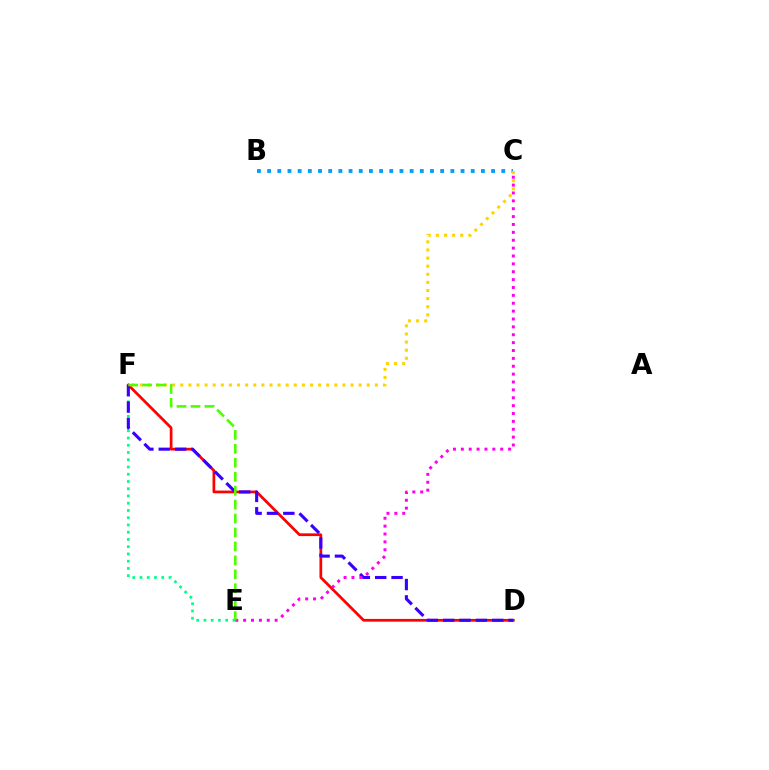{('E', 'F'): [{'color': '#00ff86', 'line_style': 'dotted', 'thickness': 1.97}, {'color': '#4fff00', 'line_style': 'dashed', 'thickness': 1.89}], ('D', 'F'): [{'color': '#ff0000', 'line_style': 'solid', 'thickness': 1.97}, {'color': '#3700ff', 'line_style': 'dashed', 'thickness': 2.22}], ('C', 'E'): [{'color': '#ff00ed', 'line_style': 'dotted', 'thickness': 2.14}], ('B', 'C'): [{'color': '#009eff', 'line_style': 'dotted', 'thickness': 2.77}], ('C', 'F'): [{'color': '#ffd500', 'line_style': 'dotted', 'thickness': 2.2}]}